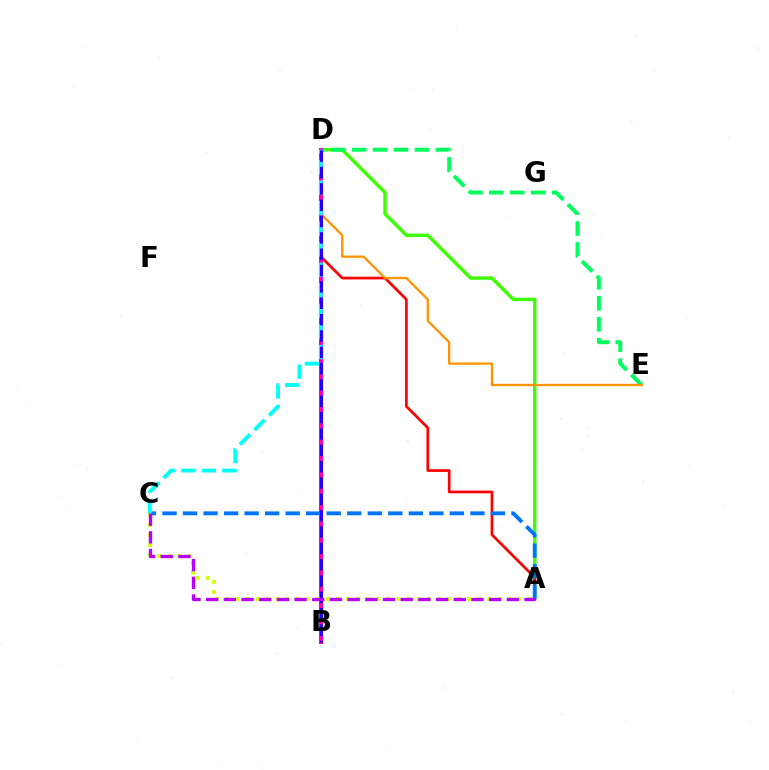{('A', 'D'): [{'color': '#3dff00', 'line_style': 'solid', 'thickness': 2.47}, {'color': '#ff0000', 'line_style': 'solid', 'thickness': 1.94}], ('D', 'E'): [{'color': '#00ff5c', 'line_style': 'dashed', 'thickness': 2.84}, {'color': '#ff9400', 'line_style': 'solid', 'thickness': 1.66}], ('B', 'D'): [{'color': '#ff00ac', 'line_style': 'solid', 'thickness': 2.89}, {'color': '#2500ff', 'line_style': 'dashed', 'thickness': 2.22}], ('A', 'C'): [{'color': '#0074ff', 'line_style': 'dashed', 'thickness': 2.79}, {'color': '#d1ff00', 'line_style': 'dotted', 'thickness': 2.74}, {'color': '#b900ff', 'line_style': 'dashed', 'thickness': 2.4}], ('C', 'D'): [{'color': '#00fff6', 'line_style': 'dashed', 'thickness': 2.79}]}